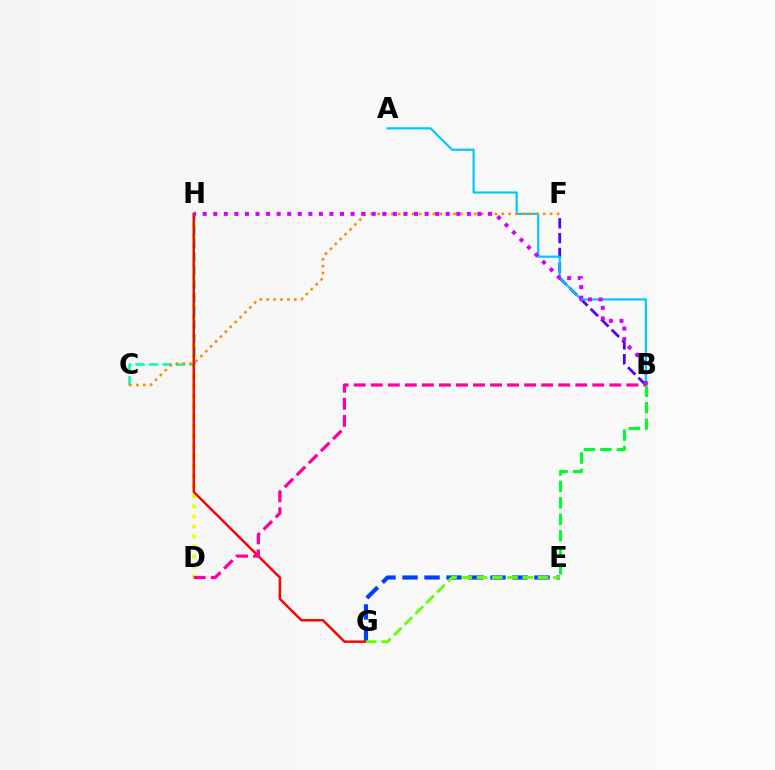{('E', 'G'): [{'color': '#003fff', 'line_style': 'dashed', 'thickness': 2.99}, {'color': '#66ff00', 'line_style': 'dashed', 'thickness': 2.07}], ('D', 'H'): [{'color': '#eeff00', 'line_style': 'dotted', 'thickness': 2.72}], ('B', 'F'): [{'color': '#4f00ff', 'line_style': 'dashed', 'thickness': 2.01}], ('C', 'H'): [{'color': '#00ffaf', 'line_style': 'dashed', 'thickness': 1.83}], ('A', 'B'): [{'color': '#00c7ff', 'line_style': 'solid', 'thickness': 1.58}], ('G', 'H'): [{'color': '#ff0000', 'line_style': 'solid', 'thickness': 1.76}], ('C', 'F'): [{'color': '#ff8800', 'line_style': 'dotted', 'thickness': 1.88}], ('B', 'E'): [{'color': '#00ff27', 'line_style': 'dashed', 'thickness': 2.24}], ('B', 'D'): [{'color': '#ff00a0', 'line_style': 'dashed', 'thickness': 2.31}], ('B', 'H'): [{'color': '#d600ff', 'line_style': 'dotted', 'thickness': 2.87}]}